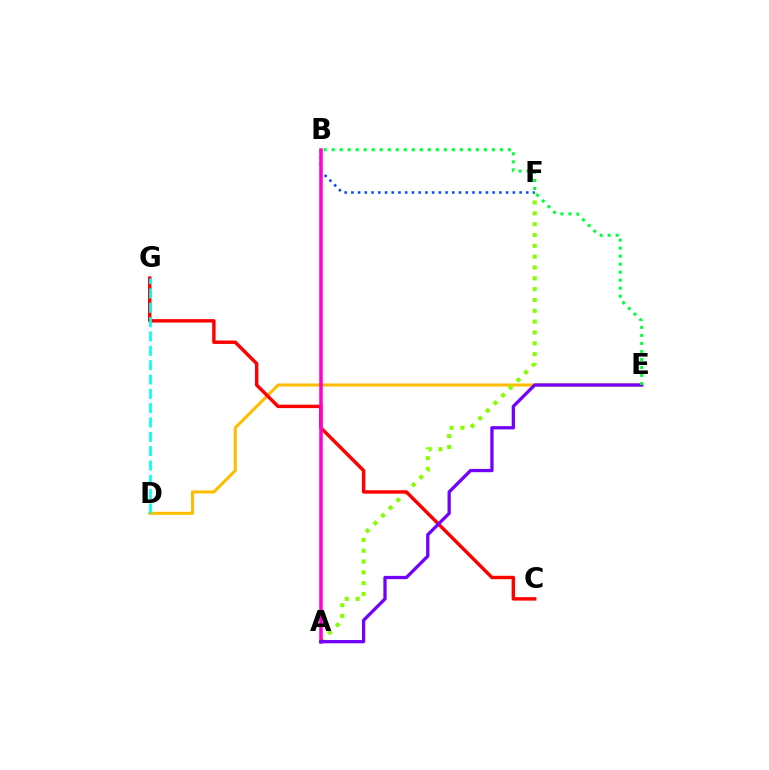{('D', 'E'): [{'color': '#ffbd00', 'line_style': 'solid', 'thickness': 2.19}], ('A', 'F'): [{'color': '#84ff00', 'line_style': 'dotted', 'thickness': 2.94}], ('B', 'F'): [{'color': '#004bff', 'line_style': 'dotted', 'thickness': 1.83}], ('C', 'G'): [{'color': '#ff0000', 'line_style': 'solid', 'thickness': 2.47}], ('D', 'G'): [{'color': '#00fff6', 'line_style': 'dashed', 'thickness': 1.95}], ('A', 'B'): [{'color': '#ff00cf', 'line_style': 'solid', 'thickness': 2.52}], ('A', 'E'): [{'color': '#7200ff', 'line_style': 'solid', 'thickness': 2.36}], ('B', 'E'): [{'color': '#00ff39', 'line_style': 'dotted', 'thickness': 2.18}]}